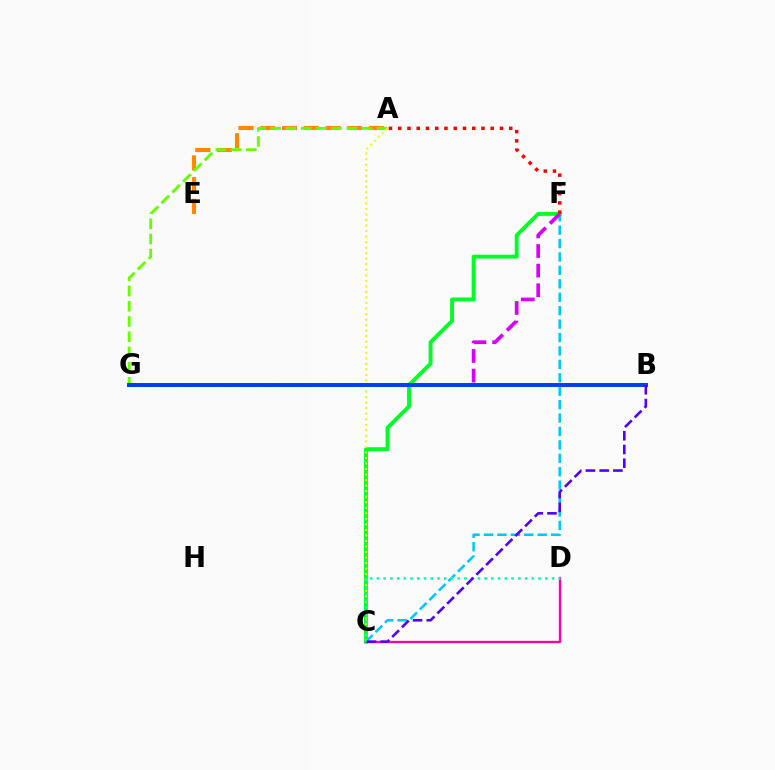{('A', 'E'): [{'color': '#ff8800', 'line_style': 'dashed', 'thickness': 2.95}], ('C', 'F'): [{'color': '#00c7ff', 'line_style': 'dashed', 'thickness': 1.82}, {'color': '#00ff27', 'line_style': 'solid', 'thickness': 2.81}], ('A', 'F'): [{'color': '#ff0000', 'line_style': 'dotted', 'thickness': 2.51}], ('A', 'G'): [{'color': '#66ff00', 'line_style': 'dashed', 'thickness': 2.07}], ('F', 'G'): [{'color': '#d600ff', 'line_style': 'dashed', 'thickness': 2.67}], ('A', 'C'): [{'color': '#eeff00', 'line_style': 'dotted', 'thickness': 1.5}], ('C', 'D'): [{'color': '#ff00a0', 'line_style': 'solid', 'thickness': 1.69}, {'color': '#00ffaf', 'line_style': 'dotted', 'thickness': 1.83}], ('B', 'G'): [{'color': '#003fff', 'line_style': 'solid', 'thickness': 2.85}], ('B', 'C'): [{'color': '#4f00ff', 'line_style': 'dashed', 'thickness': 1.87}]}